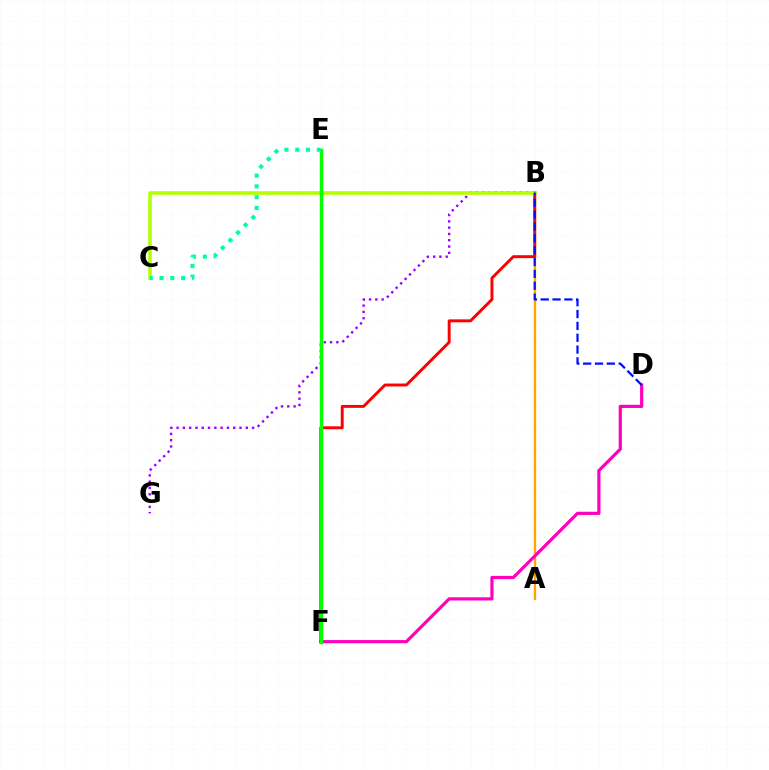{('B', 'G'): [{'color': '#9b00ff', 'line_style': 'dotted', 'thickness': 1.71}], ('E', 'F'): [{'color': '#00b5ff', 'line_style': 'dashed', 'thickness': 1.92}, {'color': '#08ff00', 'line_style': 'solid', 'thickness': 2.47}], ('A', 'B'): [{'color': '#ffa500', 'line_style': 'solid', 'thickness': 1.71}], ('B', 'F'): [{'color': '#ff0000', 'line_style': 'solid', 'thickness': 2.11}], ('D', 'F'): [{'color': '#ff00bd', 'line_style': 'solid', 'thickness': 2.3}], ('B', 'C'): [{'color': '#b3ff00', 'line_style': 'solid', 'thickness': 2.56}], ('B', 'D'): [{'color': '#0010ff', 'line_style': 'dashed', 'thickness': 1.61}], ('C', 'E'): [{'color': '#00ff9d', 'line_style': 'dotted', 'thickness': 2.93}]}